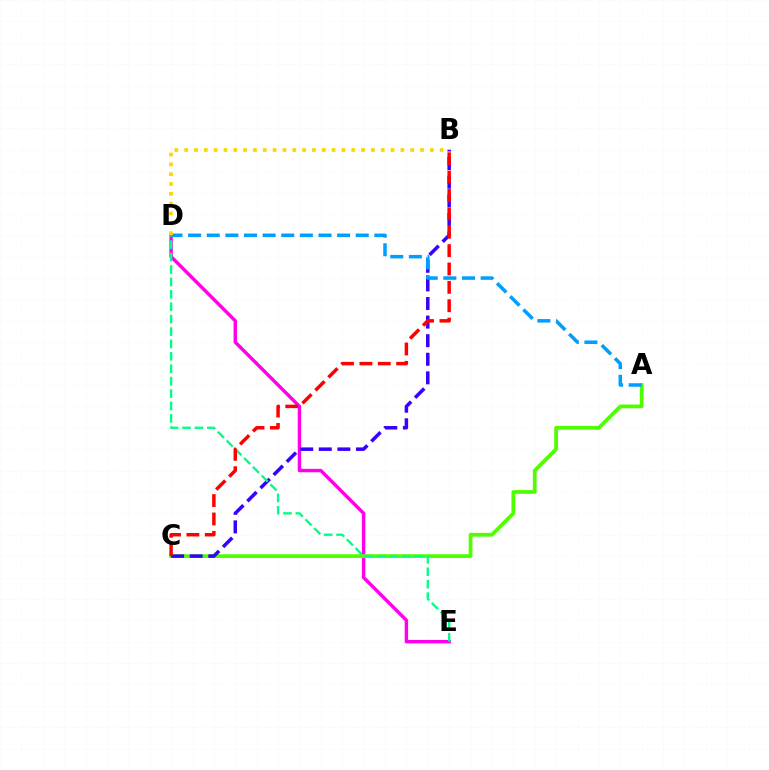{('D', 'E'): [{'color': '#ff00ed', 'line_style': 'solid', 'thickness': 2.46}, {'color': '#00ff86', 'line_style': 'dashed', 'thickness': 1.69}], ('A', 'C'): [{'color': '#4fff00', 'line_style': 'solid', 'thickness': 2.69}], ('B', 'C'): [{'color': '#3700ff', 'line_style': 'dashed', 'thickness': 2.53}, {'color': '#ff0000', 'line_style': 'dashed', 'thickness': 2.5}], ('A', 'D'): [{'color': '#009eff', 'line_style': 'dashed', 'thickness': 2.53}], ('B', 'D'): [{'color': '#ffd500', 'line_style': 'dotted', 'thickness': 2.67}]}